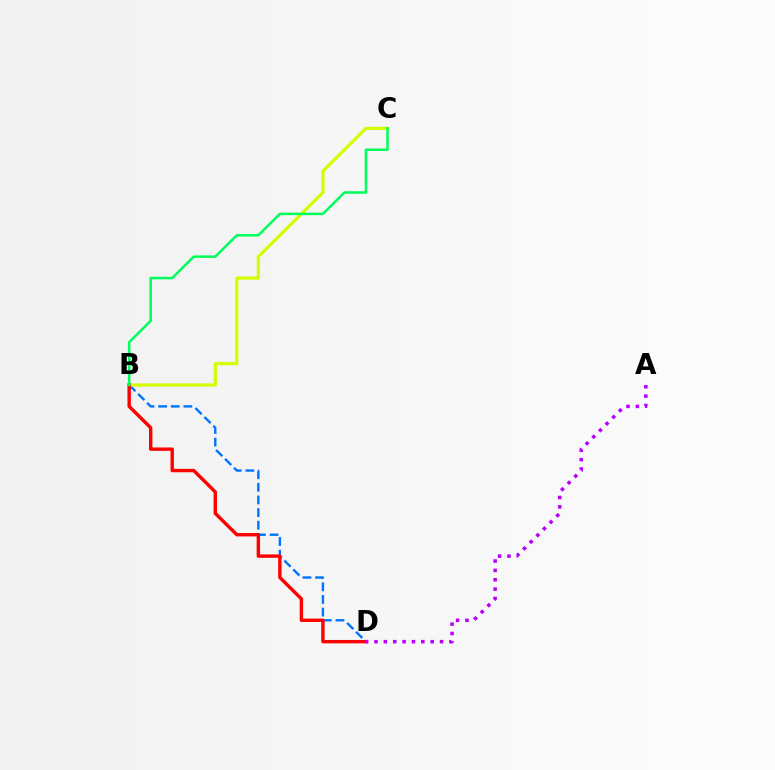{('B', 'D'): [{'color': '#0074ff', 'line_style': 'dashed', 'thickness': 1.72}, {'color': '#ff0000', 'line_style': 'solid', 'thickness': 2.44}], ('B', 'C'): [{'color': '#d1ff00', 'line_style': 'solid', 'thickness': 2.29}, {'color': '#00ff5c', 'line_style': 'solid', 'thickness': 1.82}], ('A', 'D'): [{'color': '#b900ff', 'line_style': 'dotted', 'thickness': 2.54}]}